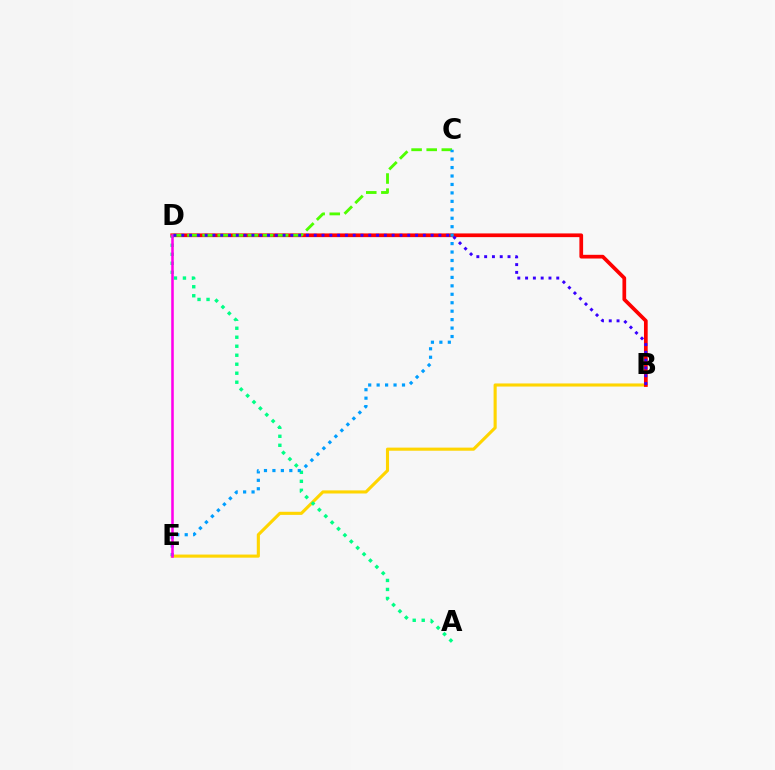{('B', 'E'): [{'color': '#ffd500', 'line_style': 'solid', 'thickness': 2.23}], ('B', 'D'): [{'color': '#ff0000', 'line_style': 'solid', 'thickness': 2.67}, {'color': '#3700ff', 'line_style': 'dotted', 'thickness': 2.12}], ('C', 'D'): [{'color': '#4fff00', 'line_style': 'dashed', 'thickness': 2.05}], ('A', 'D'): [{'color': '#00ff86', 'line_style': 'dotted', 'thickness': 2.44}], ('C', 'E'): [{'color': '#009eff', 'line_style': 'dotted', 'thickness': 2.3}], ('D', 'E'): [{'color': '#ff00ed', 'line_style': 'solid', 'thickness': 1.84}]}